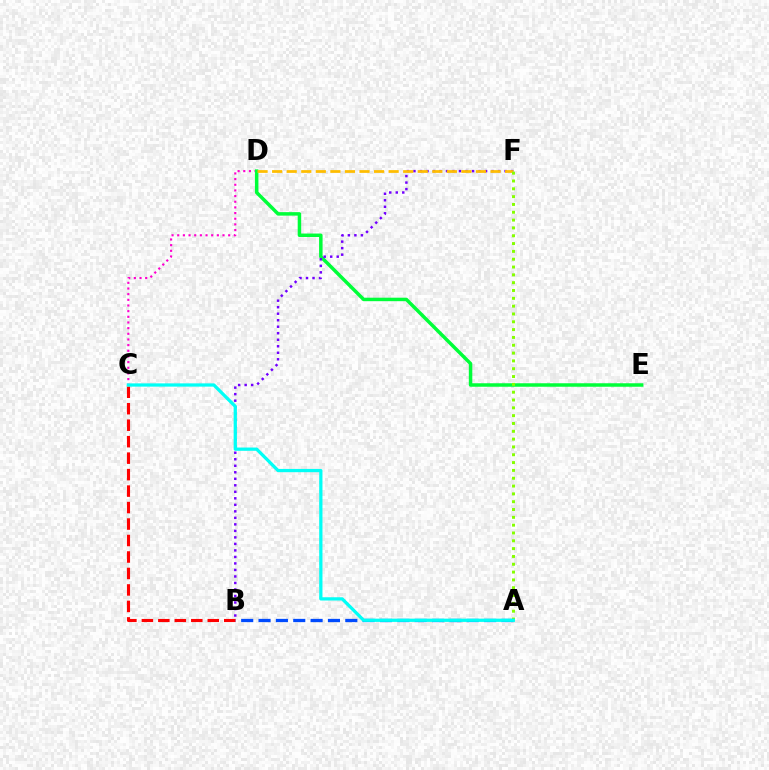{('C', 'D'): [{'color': '#ff00cf', 'line_style': 'dotted', 'thickness': 1.54}], ('D', 'E'): [{'color': '#00ff39', 'line_style': 'solid', 'thickness': 2.51}], ('A', 'B'): [{'color': '#004bff', 'line_style': 'dashed', 'thickness': 2.36}], ('B', 'F'): [{'color': '#7200ff', 'line_style': 'dotted', 'thickness': 1.77}], ('D', 'F'): [{'color': '#ffbd00', 'line_style': 'dashed', 'thickness': 1.98}], ('A', 'F'): [{'color': '#84ff00', 'line_style': 'dotted', 'thickness': 2.13}], ('B', 'C'): [{'color': '#ff0000', 'line_style': 'dashed', 'thickness': 2.24}], ('A', 'C'): [{'color': '#00fff6', 'line_style': 'solid', 'thickness': 2.34}]}